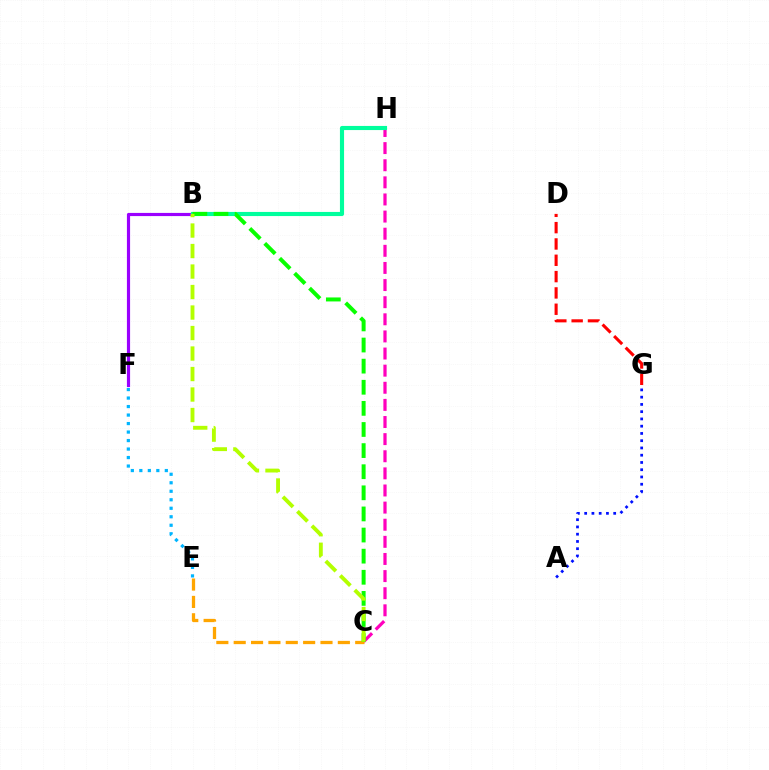{('C', 'H'): [{'color': '#ff00bd', 'line_style': 'dashed', 'thickness': 2.33}], ('D', 'G'): [{'color': '#ff0000', 'line_style': 'dashed', 'thickness': 2.22}], ('B', 'F'): [{'color': '#9b00ff', 'line_style': 'solid', 'thickness': 2.28}], ('E', 'F'): [{'color': '#00b5ff', 'line_style': 'dotted', 'thickness': 2.31}], ('C', 'E'): [{'color': '#ffa500', 'line_style': 'dashed', 'thickness': 2.36}], ('B', 'H'): [{'color': '#00ff9d', 'line_style': 'solid', 'thickness': 2.97}], ('B', 'C'): [{'color': '#08ff00', 'line_style': 'dashed', 'thickness': 2.87}, {'color': '#b3ff00', 'line_style': 'dashed', 'thickness': 2.78}], ('A', 'G'): [{'color': '#0010ff', 'line_style': 'dotted', 'thickness': 1.97}]}